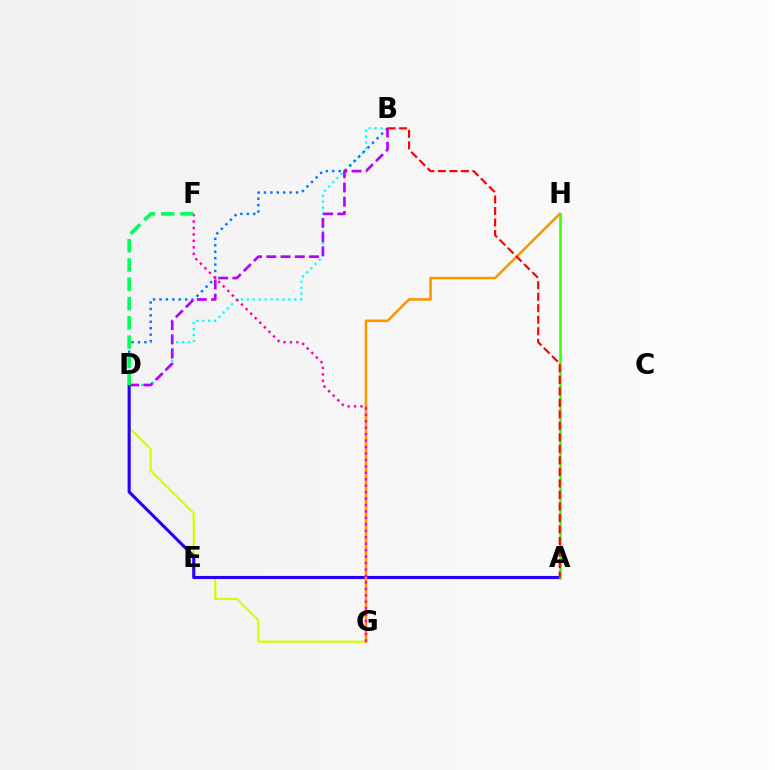{('D', 'G'): [{'color': '#d1ff00', 'line_style': 'solid', 'thickness': 1.57}], ('A', 'D'): [{'color': '#2500ff', 'line_style': 'solid', 'thickness': 2.24}], ('G', 'H'): [{'color': '#ff9400', 'line_style': 'solid', 'thickness': 1.83}], ('B', 'D'): [{'color': '#00fff6', 'line_style': 'dotted', 'thickness': 1.61}, {'color': '#0074ff', 'line_style': 'dotted', 'thickness': 1.75}, {'color': '#b900ff', 'line_style': 'dashed', 'thickness': 1.93}], ('F', 'G'): [{'color': '#ff00ac', 'line_style': 'dotted', 'thickness': 1.75}], ('A', 'H'): [{'color': '#3dff00', 'line_style': 'solid', 'thickness': 1.84}], ('A', 'B'): [{'color': '#ff0000', 'line_style': 'dashed', 'thickness': 1.56}], ('D', 'F'): [{'color': '#00ff5c', 'line_style': 'dashed', 'thickness': 2.62}]}